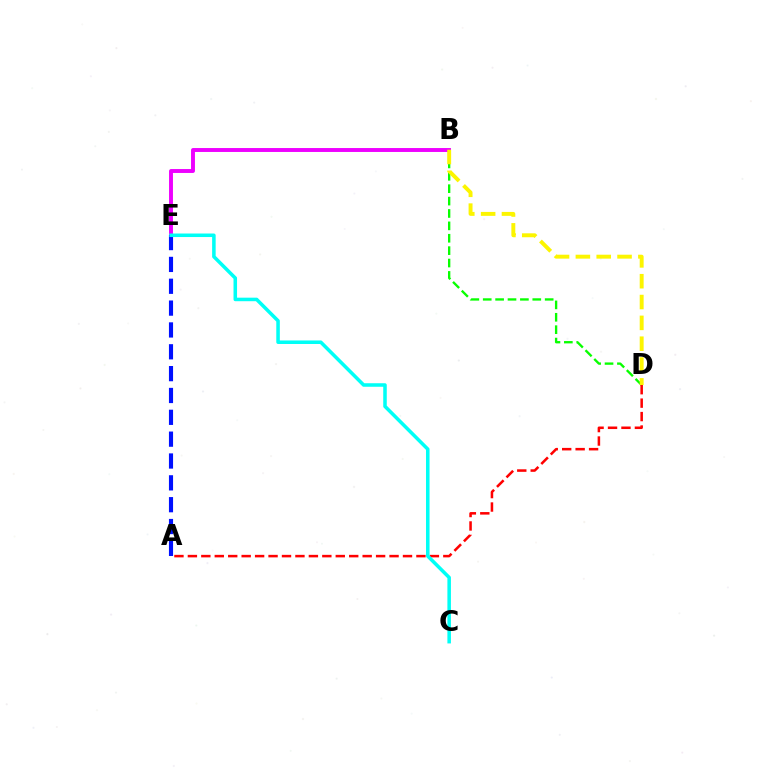{('B', 'D'): [{'color': '#08ff00', 'line_style': 'dashed', 'thickness': 1.68}, {'color': '#fcf500', 'line_style': 'dashed', 'thickness': 2.83}], ('A', 'D'): [{'color': '#ff0000', 'line_style': 'dashed', 'thickness': 1.83}], ('B', 'E'): [{'color': '#ee00ff', 'line_style': 'solid', 'thickness': 2.82}], ('A', 'E'): [{'color': '#0010ff', 'line_style': 'dashed', 'thickness': 2.97}], ('C', 'E'): [{'color': '#00fff6', 'line_style': 'solid', 'thickness': 2.54}]}